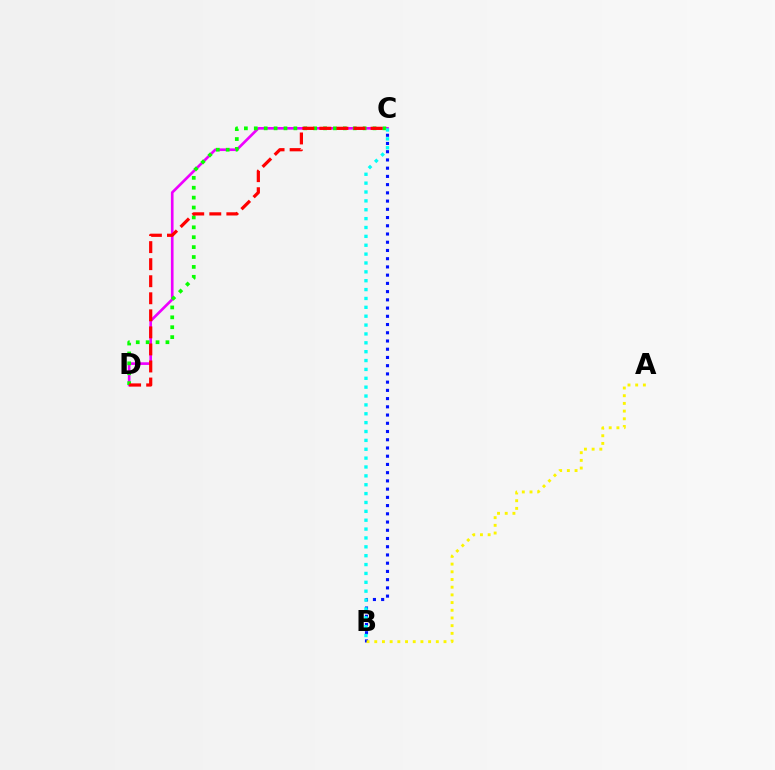{('B', 'C'): [{'color': '#0010ff', 'line_style': 'dotted', 'thickness': 2.24}, {'color': '#00fff6', 'line_style': 'dotted', 'thickness': 2.41}], ('A', 'B'): [{'color': '#fcf500', 'line_style': 'dotted', 'thickness': 2.09}], ('C', 'D'): [{'color': '#ee00ff', 'line_style': 'solid', 'thickness': 1.91}, {'color': '#08ff00', 'line_style': 'dotted', 'thickness': 2.69}, {'color': '#ff0000', 'line_style': 'dashed', 'thickness': 2.32}]}